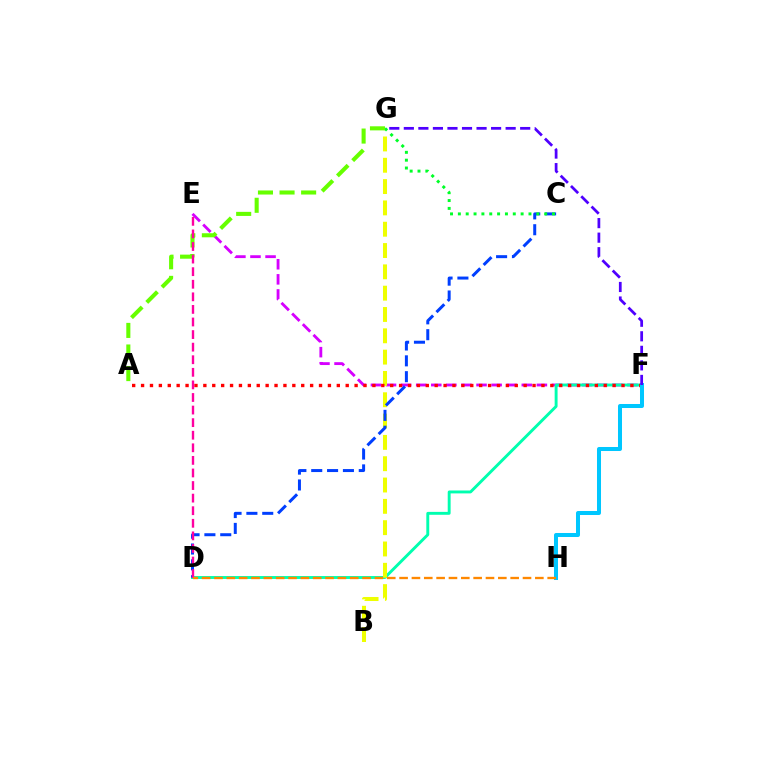{('E', 'F'): [{'color': '#d600ff', 'line_style': 'dashed', 'thickness': 2.05}], ('D', 'F'): [{'color': '#00ffaf', 'line_style': 'solid', 'thickness': 2.09}], ('B', 'G'): [{'color': '#eeff00', 'line_style': 'dashed', 'thickness': 2.9}], ('C', 'D'): [{'color': '#003fff', 'line_style': 'dashed', 'thickness': 2.15}], ('C', 'G'): [{'color': '#00ff27', 'line_style': 'dotted', 'thickness': 2.13}], ('A', 'F'): [{'color': '#ff0000', 'line_style': 'dotted', 'thickness': 2.42}], ('A', 'G'): [{'color': '#66ff00', 'line_style': 'dashed', 'thickness': 2.93}], ('F', 'H'): [{'color': '#00c7ff', 'line_style': 'solid', 'thickness': 2.89}], ('F', 'G'): [{'color': '#4f00ff', 'line_style': 'dashed', 'thickness': 1.98}], ('D', 'E'): [{'color': '#ff00a0', 'line_style': 'dashed', 'thickness': 1.71}], ('D', 'H'): [{'color': '#ff8800', 'line_style': 'dashed', 'thickness': 1.68}]}